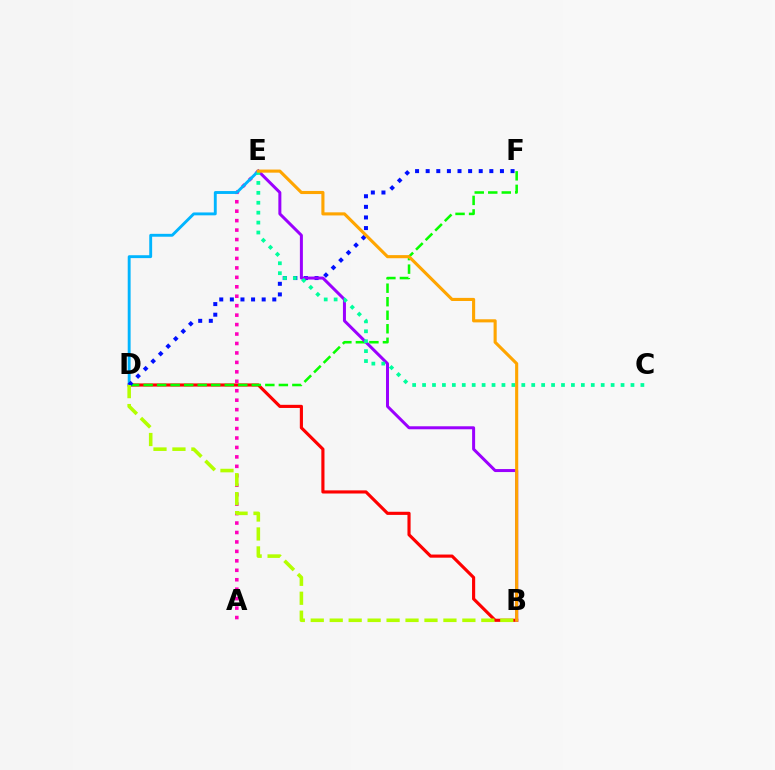{('A', 'E'): [{'color': '#ff00bd', 'line_style': 'dotted', 'thickness': 2.57}], ('B', 'D'): [{'color': '#ff0000', 'line_style': 'solid', 'thickness': 2.26}, {'color': '#b3ff00', 'line_style': 'dashed', 'thickness': 2.57}], ('D', 'E'): [{'color': '#00b5ff', 'line_style': 'solid', 'thickness': 2.08}], ('D', 'F'): [{'color': '#08ff00', 'line_style': 'dashed', 'thickness': 1.84}, {'color': '#0010ff', 'line_style': 'dotted', 'thickness': 2.88}], ('B', 'E'): [{'color': '#9b00ff', 'line_style': 'solid', 'thickness': 2.16}, {'color': '#ffa500', 'line_style': 'solid', 'thickness': 2.24}], ('C', 'E'): [{'color': '#00ff9d', 'line_style': 'dotted', 'thickness': 2.7}]}